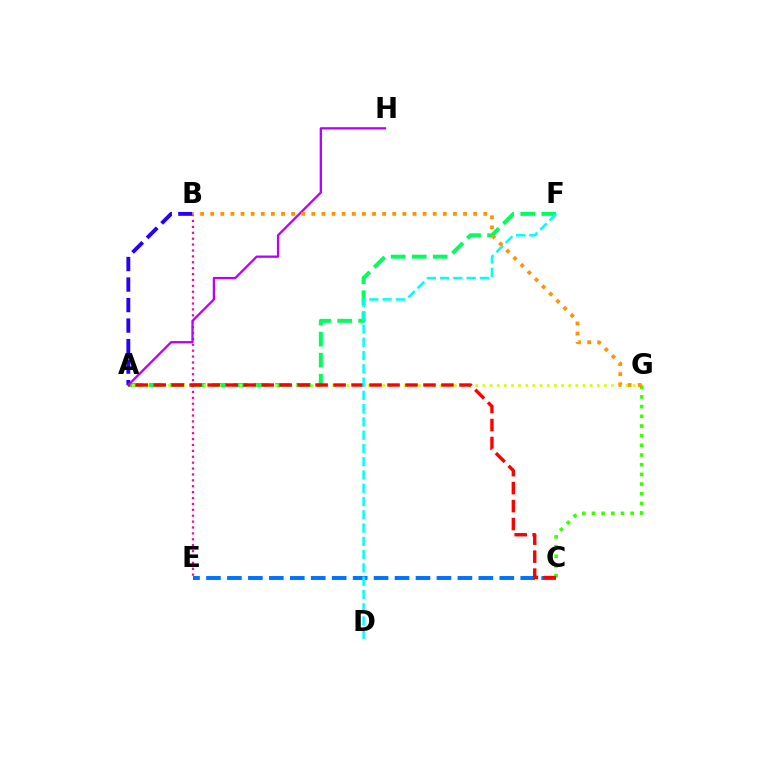{('A', 'F'): [{'color': '#00ff5c', 'line_style': 'dashed', 'thickness': 2.86}], ('B', 'E'): [{'color': '#ff00ac', 'line_style': 'dotted', 'thickness': 1.6}], ('A', 'B'): [{'color': '#2500ff', 'line_style': 'dashed', 'thickness': 2.79}], ('A', 'G'): [{'color': '#d1ff00', 'line_style': 'dotted', 'thickness': 1.94}], ('C', 'E'): [{'color': '#0074ff', 'line_style': 'dashed', 'thickness': 2.85}], ('C', 'G'): [{'color': '#3dff00', 'line_style': 'dotted', 'thickness': 2.63}], ('A', 'H'): [{'color': '#b900ff', 'line_style': 'solid', 'thickness': 1.66}], ('A', 'C'): [{'color': '#ff0000', 'line_style': 'dashed', 'thickness': 2.44}], ('D', 'F'): [{'color': '#00fff6', 'line_style': 'dashed', 'thickness': 1.8}], ('B', 'G'): [{'color': '#ff9400', 'line_style': 'dotted', 'thickness': 2.75}]}